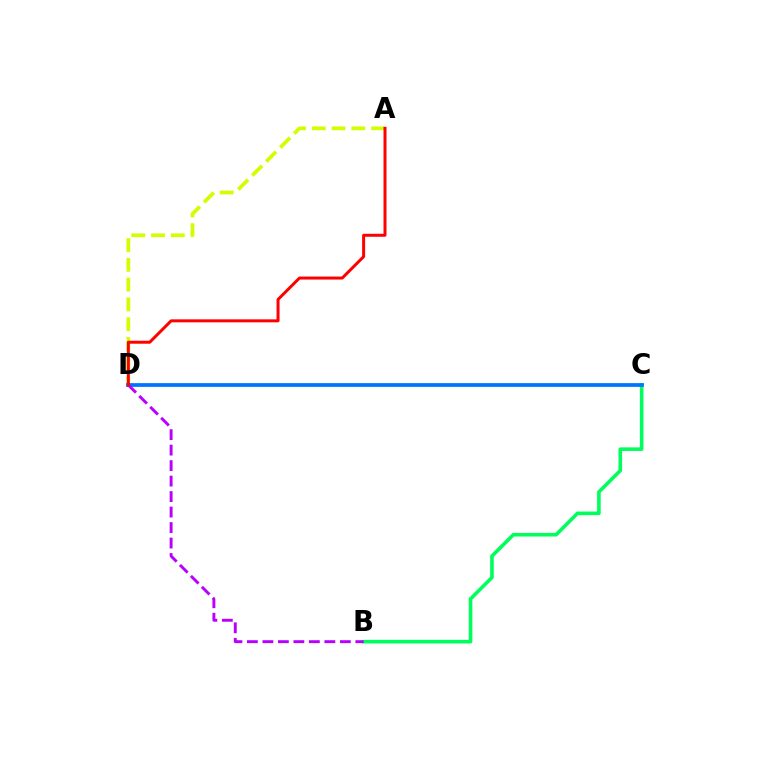{('B', 'C'): [{'color': '#00ff5c', 'line_style': 'solid', 'thickness': 2.59}], ('A', 'D'): [{'color': '#d1ff00', 'line_style': 'dashed', 'thickness': 2.69}, {'color': '#ff0000', 'line_style': 'solid', 'thickness': 2.15}], ('C', 'D'): [{'color': '#0074ff', 'line_style': 'solid', 'thickness': 2.71}], ('B', 'D'): [{'color': '#b900ff', 'line_style': 'dashed', 'thickness': 2.1}]}